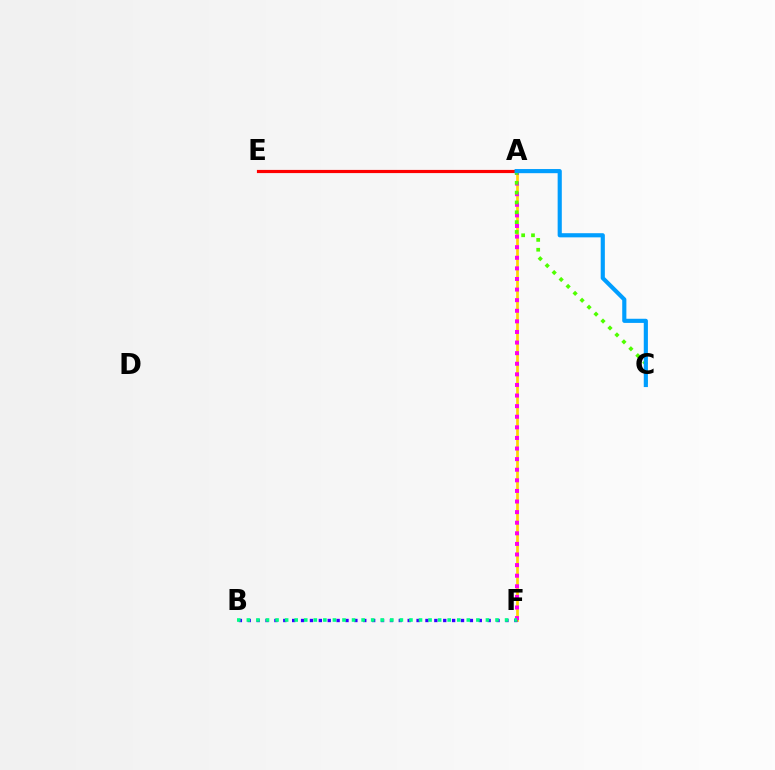{('A', 'F'): [{'color': '#ffd500', 'line_style': 'solid', 'thickness': 1.94}, {'color': '#ff00ed', 'line_style': 'dotted', 'thickness': 2.88}], ('B', 'F'): [{'color': '#3700ff', 'line_style': 'dotted', 'thickness': 2.41}, {'color': '#00ff86', 'line_style': 'dotted', 'thickness': 2.6}], ('A', 'E'): [{'color': '#ff0000', 'line_style': 'solid', 'thickness': 2.28}], ('A', 'C'): [{'color': '#4fff00', 'line_style': 'dotted', 'thickness': 2.67}, {'color': '#009eff', 'line_style': 'solid', 'thickness': 2.99}]}